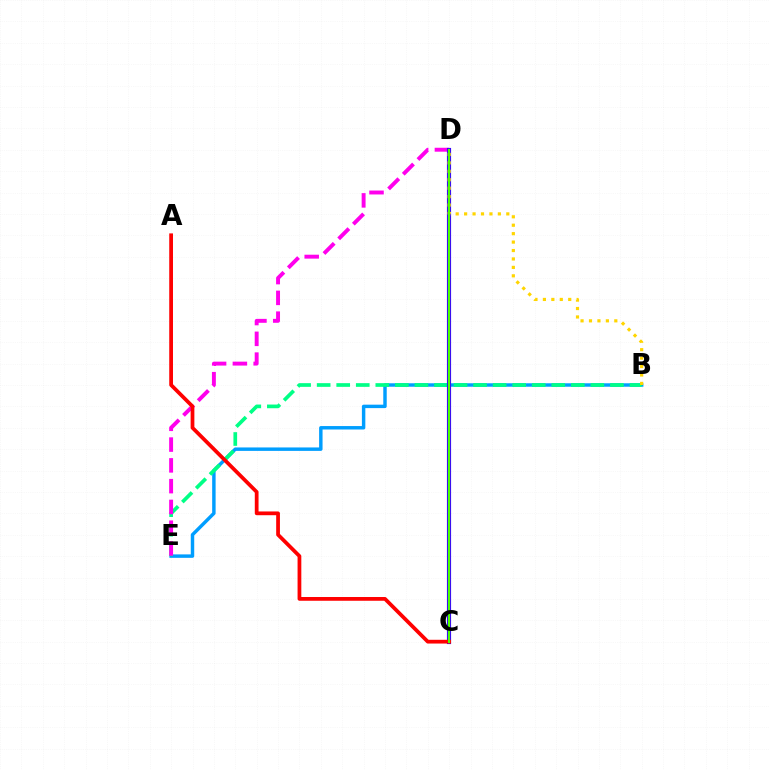{('B', 'E'): [{'color': '#009eff', 'line_style': 'solid', 'thickness': 2.48}, {'color': '#00ff86', 'line_style': 'dashed', 'thickness': 2.66}], ('D', 'E'): [{'color': '#ff00ed', 'line_style': 'dashed', 'thickness': 2.82}], ('C', 'D'): [{'color': '#3700ff', 'line_style': 'solid', 'thickness': 2.99}, {'color': '#4fff00', 'line_style': 'solid', 'thickness': 1.53}], ('A', 'C'): [{'color': '#ff0000', 'line_style': 'solid', 'thickness': 2.7}], ('B', 'D'): [{'color': '#ffd500', 'line_style': 'dotted', 'thickness': 2.29}]}